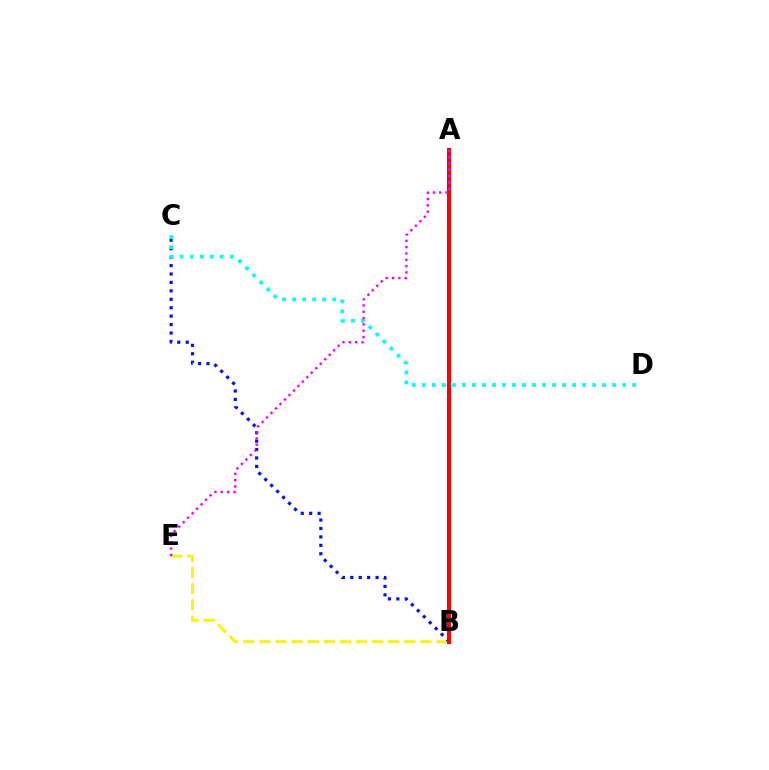{('A', 'B'): [{'color': '#08ff00', 'line_style': 'dashed', 'thickness': 2.75}, {'color': '#ff0000', 'line_style': 'solid', 'thickness': 2.93}], ('B', 'E'): [{'color': '#fcf500', 'line_style': 'dashed', 'thickness': 2.19}], ('B', 'C'): [{'color': '#0010ff', 'line_style': 'dotted', 'thickness': 2.29}], ('C', 'D'): [{'color': '#00fff6', 'line_style': 'dotted', 'thickness': 2.72}], ('A', 'E'): [{'color': '#ee00ff', 'line_style': 'dotted', 'thickness': 1.72}]}